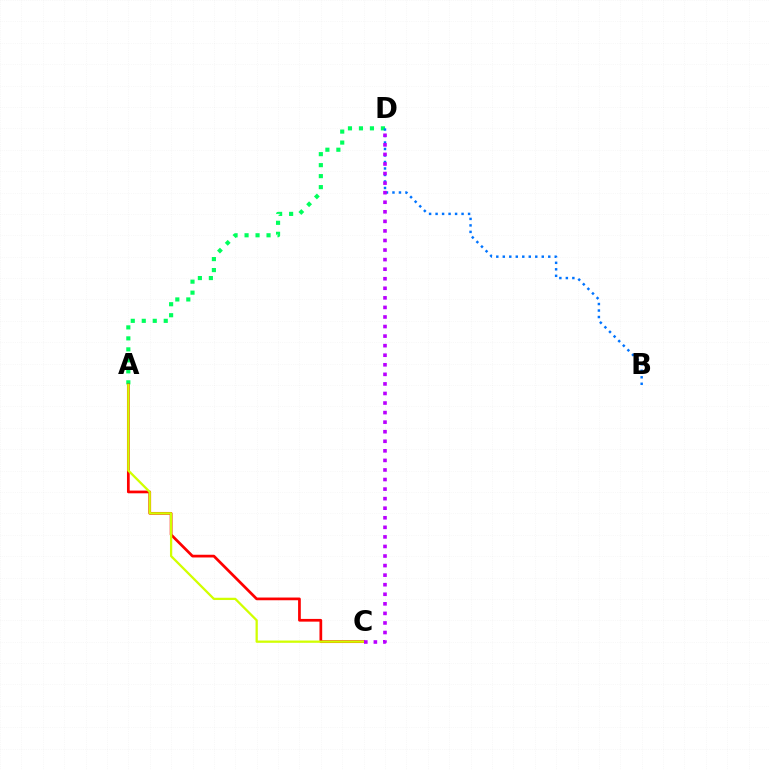{('A', 'D'): [{'color': '#00ff5c', 'line_style': 'dotted', 'thickness': 2.99}], ('B', 'D'): [{'color': '#0074ff', 'line_style': 'dotted', 'thickness': 1.77}], ('A', 'C'): [{'color': '#ff0000', 'line_style': 'solid', 'thickness': 1.96}, {'color': '#d1ff00', 'line_style': 'solid', 'thickness': 1.63}], ('C', 'D'): [{'color': '#b900ff', 'line_style': 'dotted', 'thickness': 2.6}]}